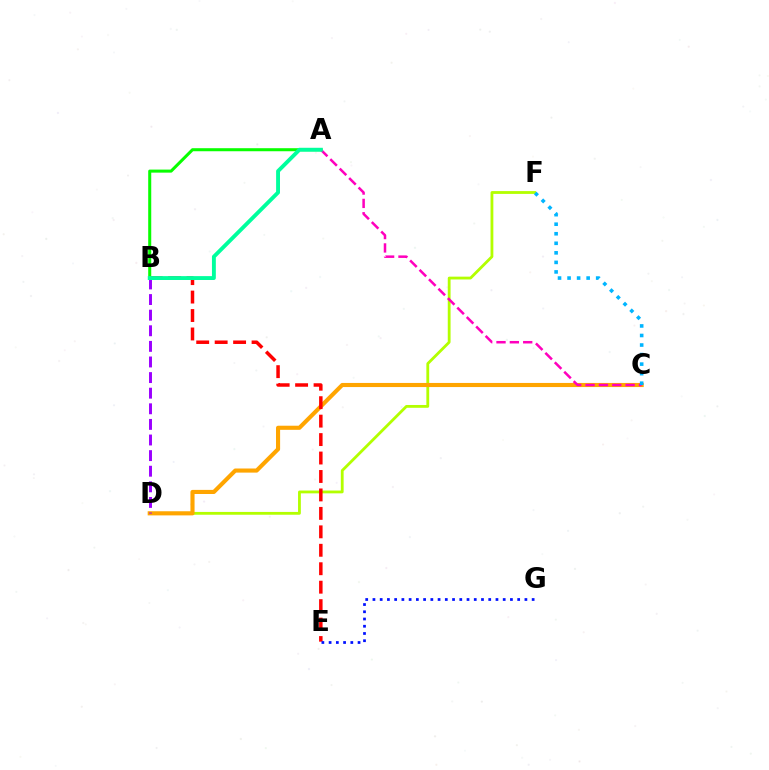{('D', 'F'): [{'color': '#b3ff00', 'line_style': 'solid', 'thickness': 2.02}], ('C', 'D'): [{'color': '#ffa500', 'line_style': 'solid', 'thickness': 2.96}], ('B', 'D'): [{'color': '#9b00ff', 'line_style': 'dashed', 'thickness': 2.12}], ('B', 'E'): [{'color': '#ff0000', 'line_style': 'dashed', 'thickness': 2.51}], ('A', 'B'): [{'color': '#08ff00', 'line_style': 'solid', 'thickness': 2.19}, {'color': '#00ff9d', 'line_style': 'solid', 'thickness': 2.8}], ('A', 'C'): [{'color': '#ff00bd', 'line_style': 'dashed', 'thickness': 1.81}], ('E', 'G'): [{'color': '#0010ff', 'line_style': 'dotted', 'thickness': 1.97}], ('C', 'F'): [{'color': '#00b5ff', 'line_style': 'dotted', 'thickness': 2.59}]}